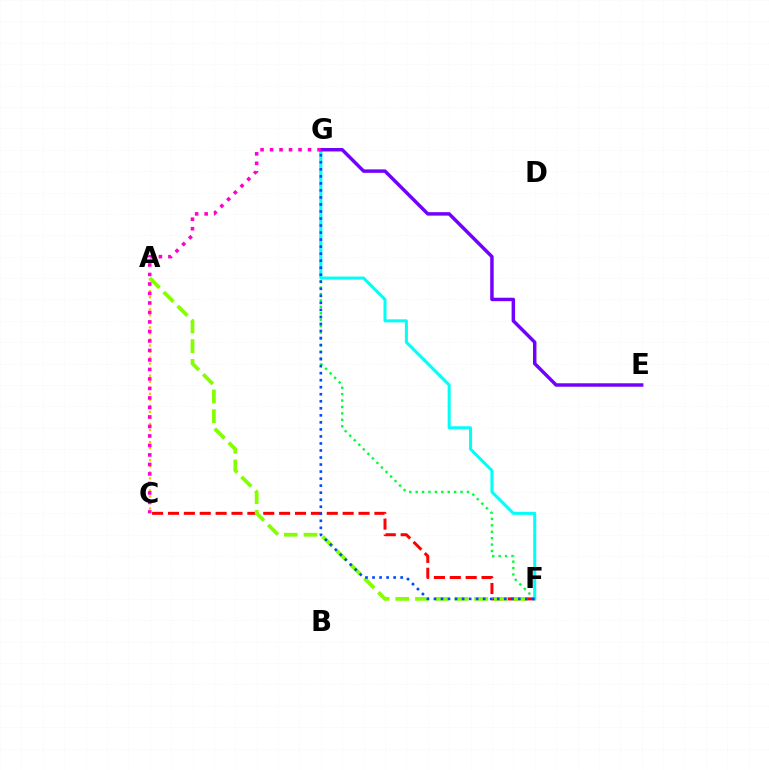{('C', 'F'): [{'color': '#ff0000', 'line_style': 'dashed', 'thickness': 2.16}], ('A', 'C'): [{'color': '#ffbd00', 'line_style': 'dotted', 'thickness': 1.64}], ('A', 'F'): [{'color': '#84ff00', 'line_style': 'dashed', 'thickness': 2.68}], ('F', 'G'): [{'color': '#00ff39', 'line_style': 'dotted', 'thickness': 1.74}, {'color': '#00fff6', 'line_style': 'solid', 'thickness': 2.18}, {'color': '#004bff', 'line_style': 'dotted', 'thickness': 1.91}], ('E', 'G'): [{'color': '#7200ff', 'line_style': 'solid', 'thickness': 2.49}], ('C', 'G'): [{'color': '#ff00cf', 'line_style': 'dotted', 'thickness': 2.58}]}